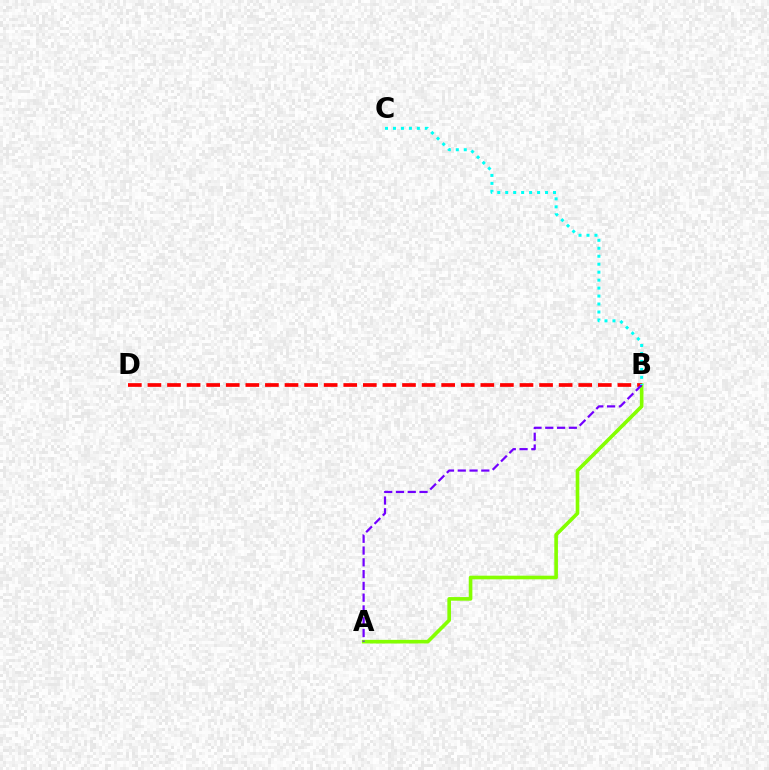{('A', 'B'): [{'color': '#84ff00', 'line_style': 'solid', 'thickness': 2.61}, {'color': '#7200ff', 'line_style': 'dashed', 'thickness': 1.6}], ('B', 'D'): [{'color': '#ff0000', 'line_style': 'dashed', 'thickness': 2.66}], ('B', 'C'): [{'color': '#00fff6', 'line_style': 'dotted', 'thickness': 2.16}]}